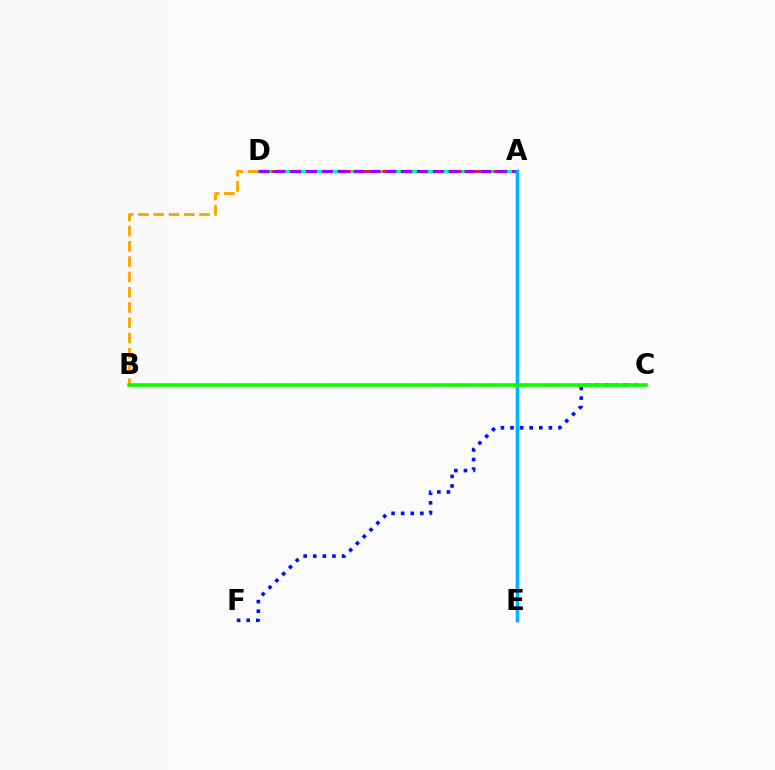{('A', 'E'): [{'color': '#ff00bd', 'line_style': 'solid', 'thickness': 2.38}, {'color': '#00b5ff', 'line_style': 'solid', 'thickness': 2.37}], ('A', 'D'): [{'color': '#ff0000', 'line_style': 'solid', 'thickness': 1.9}, {'color': '#00ff9d', 'line_style': 'dashed', 'thickness': 2.51}, {'color': '#9b00ff', 'line_style': 'dashed', 'thickness': 2.15}], ('B', 'D'): [{'color': '#ffa500', 'line_style': 'dashed', 'thickness': 2.07}], ('C', 'F'): [{'color': '#0010ff', 'line_style': 'dotted', 'thickness': 2.61}], ('B', 'C'): [{'color': '#b3ff00', 'line_style': 'dotted', 'thickness': 2.94}, {'color': '#08ff00', 'line_style': 'solid', 'thickness': 2.55}]}